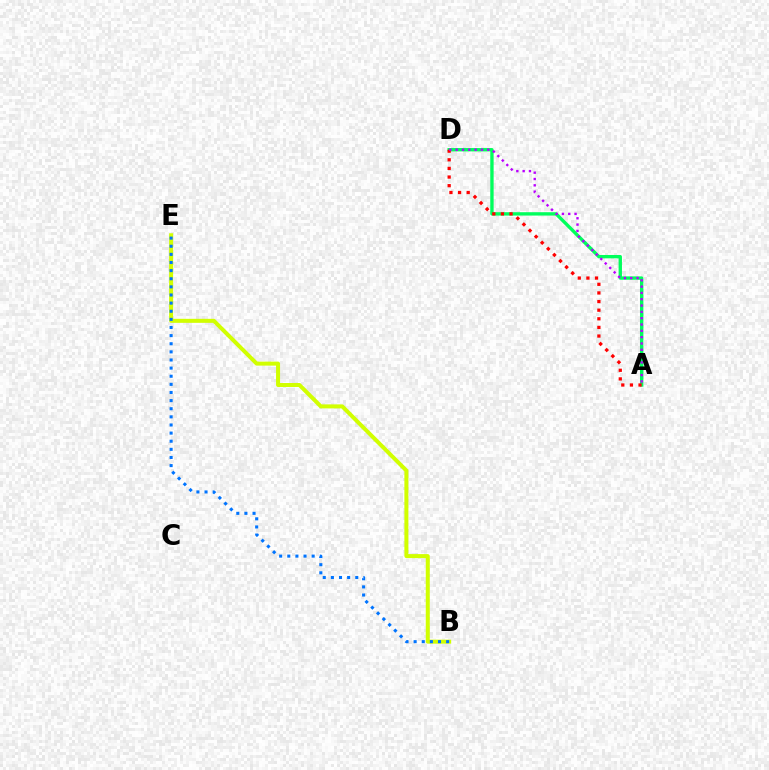{('A', 'D'): [{'color': '#00ff5c', 'line_style': 'solid', 'thickness': 2.42}, {'color': '#ff0000', 'line_style': 'dotted', 'thickness': 2.34}, {'color': '#b900ff', 'line_style': 'dotted', 'thickness': 1.72}], ('B', 'E'): [{'color': '#d1ff00', 'line_style': 'solid', 'thickness': 2.89}, {'color': '#0074ff', 'line_style': 'dotted', 'thickness': 2.21}]}